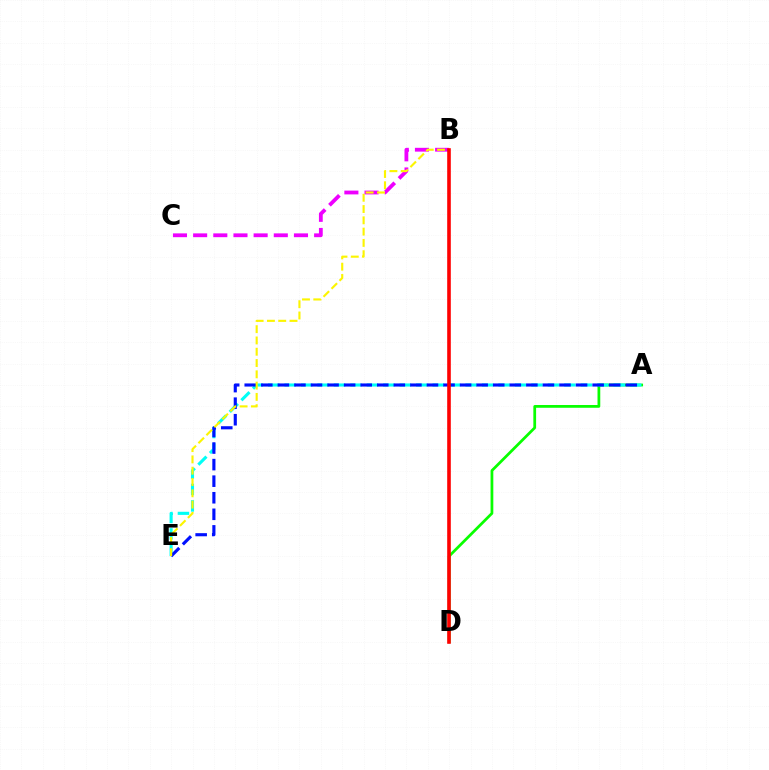{('A', 'D'): [{'color': '#08ff00', 'line_style': 'solid', 'thickness': 1.98}], ('B', 'C'): [{'color': '#ee00ff', 'line_style': 'dashed', 'thickness': 2.74}], ('A', 'E'): [{'color': '#00fff6', 'line_style': 'dashed', 'thickness': 2.24}, {'color': '#0010ff', 'line_style': 'dashed', 'thickness': 2.25}], ('B', 'E'): [{'color': '#fcf500', 'line_style': 'dashed', 'thickness': 1.53}], ('B', 'D'): [{'color': '#ff0000', 'line_style': 'solid', 'thickness': 2.6}]}